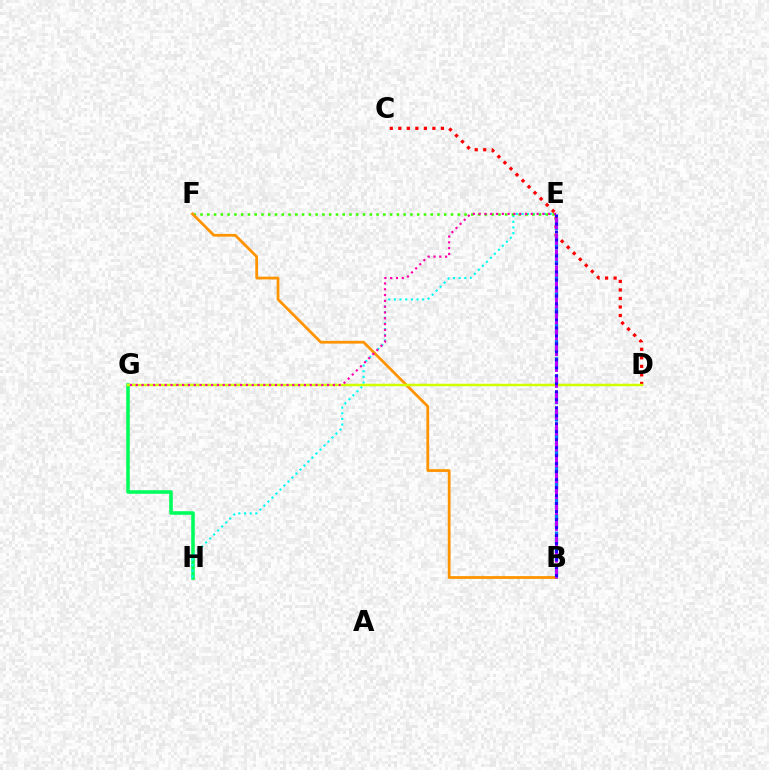{('G', 'H'): [{'color': '#00ff5c', 'line_style': 'solid', 'thickness': 2.57}], ('C', 'D'): [{'color': '#ff0000', 'line_style': 'dotted', 'thickness': 2.32}], ('E', 'H'): [{'color': '#00fff6', 'line_style': 'dotted', 'thickness': 1.54}], ('B', 'E'): [{'color': '#0074ff', 'line_style': 'dashed', 'thickness': 2.37}, {'color': '#b900ff', 'line_style': 'dashed', 'thickness': 2.16}, {'color': '#2500ff', 'line_style': 'dotted', 'thickness': 2.17}], ('E', 'F'): [{'color': '#3dff00', 'line_style': 'dotted', 'thickness': 1.84}], ('B', 'F'): [{'color': '#ff9400', 'line_style': 'solid', 'thickness': 2.0}], ('D', 'G'): [{'color': '#d1ff00', 'line_style': 'solid', 'thickness': 1.78}], ('E', 'G'): [{'color': '#ff00ac', 'line_style': 'dotted', 'thickness': 1.58}]}